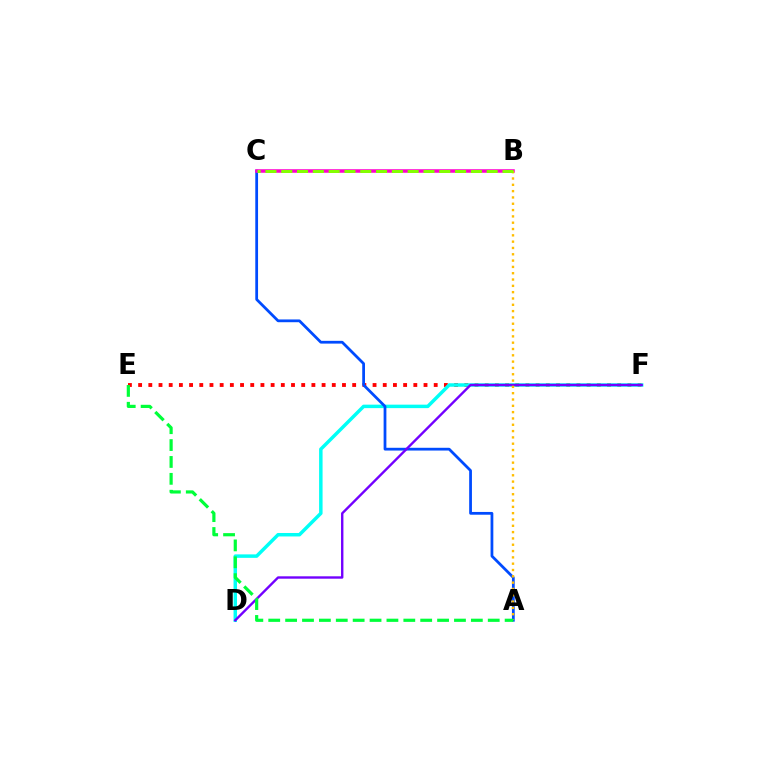{('E', 'F'): [{'color': '#ff0000', 'line_style': 'dotted', 'thickness': 2.77}], ('D', 'F'): [{'color': '#00fff6', 'line_style': 'solid', 'thickness': 2.5}, {'color': '#7200ff', 'line_style': 'solid', 'thickness': 1.71}], ('A', 'C'): [{'color': '#004bff', 'line_style': 'solid', 'thickness': 1.99}], ('B', 'C'): [{'color': '#ff00cf', 'line_style': 'solid', 'thickness': 2.55}, {'color': '#84ff00', 'line_style': 'dashed', 'thickness': 2.15}], ('A', 'B'): [{'color': '#ffbd00', 'line_style': 'dotted', 'thickness': 1.72}], ('A', 'E'): [{'color': '#00ff39', 'line_style': 'dashed', 'thickness': 2.29}]}